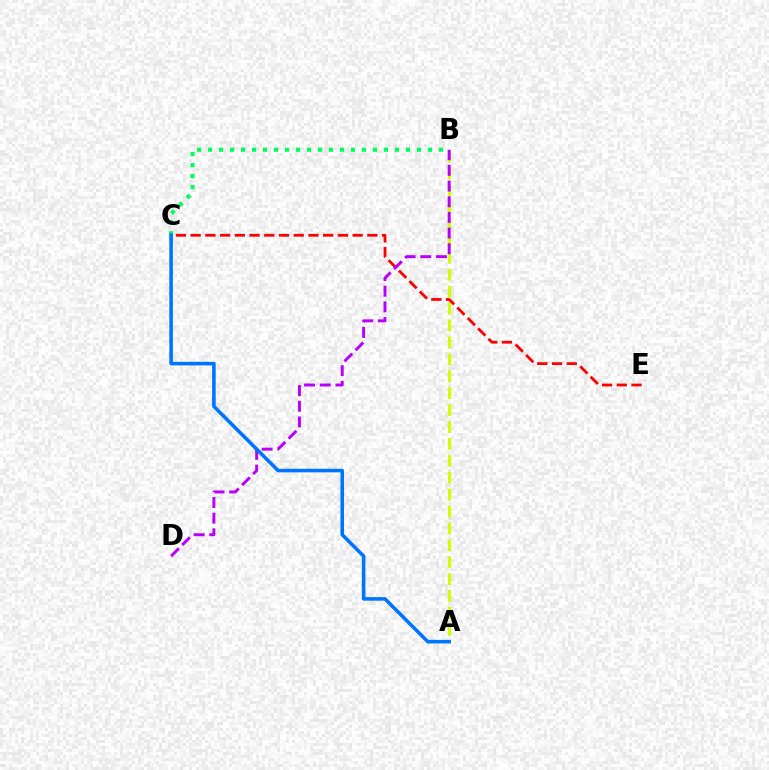{('A', 'B'): [{'color': '#d1ff00', 'line_style': 'dashed', 'thickness': 2.3}], ('B', 'C'): [{'color': '#00ff5c', 'line_style': 'dotted', 'thickness': 2.99}], ('C', 'E'): [{'color': '#ff0000', 'line_style': 'dashed', 'thickness': 2.0}], ('B', 'D'): [{'color': '#b900ff', 'line_style': 'dashed', 'thickness': 2.13}], ('A', 'C'): [{'color': '#0074ff', 'line_style': 'solid', 'thickness': 2.57}]}